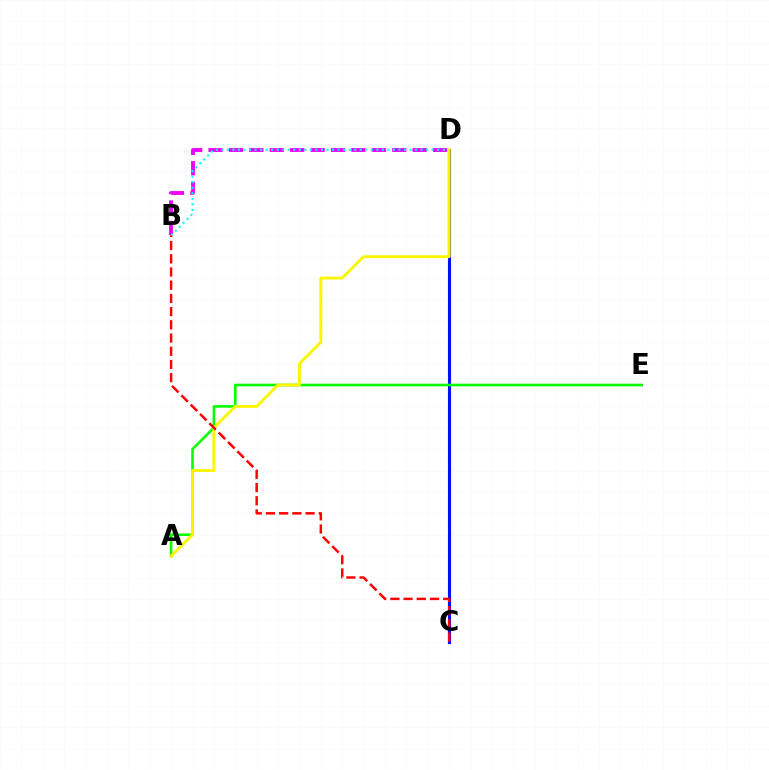{('B', 'D'): [{'color': '#ee00ff', 'line_style': 'dashed', 'thickness': 2.77}, {'color': '#00fff6', 'line_style': 'dotted', 'thickness': 1.5}], ('C', 'D'): [{'color': '#0010ff', 'line_style': 'solid', 'thickness': 2.23}], ('A', 'E'): [{'color': '#08ff00', 'line_style': 'solid', 'thickness': 1.88}], ('A', 'D'): [{'color': '#fcf500', 'line_style': 'solid', 'thickness': 2.08}], ('B', 'C'): [{'color': '#ff0000', 'line_style': 'dashed', 'thickness': 1.79}]}